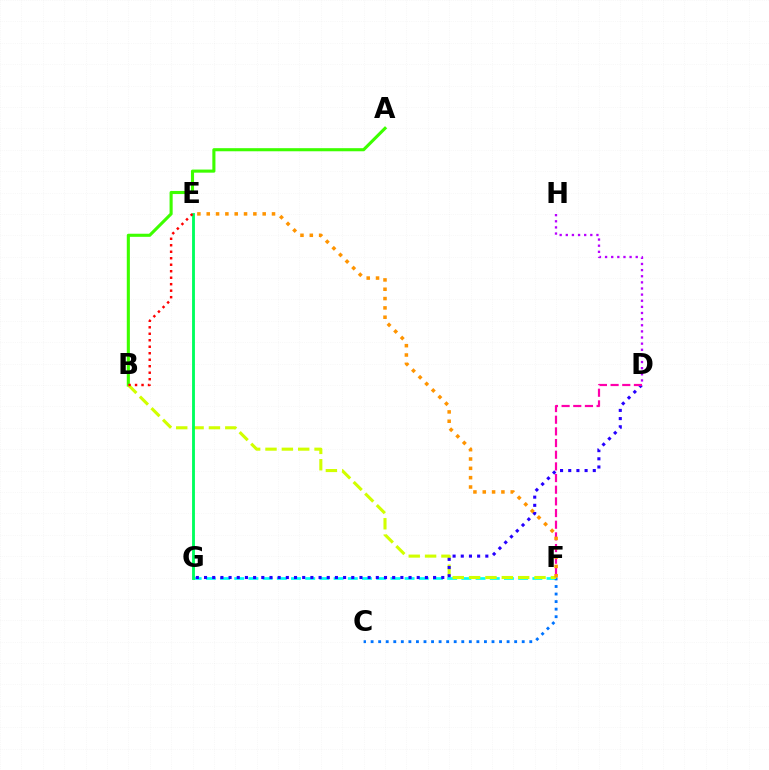{('F', 'G'): [{'color': '#00fff6', 'line_style': 'dashed', 'thickness': 1.93}], ('C', 'F'): [{'color': '#0074ff', 'line_style': 'dotted', 'thickness': 2.05}], ('A', 'B'): [{'color': '#3dff00', 'line_style': 'solid', 'thickness': 2.23}], ('B', 'F'): [{'color': '#d1ff00', 'line_style': 'dashed', 'thickness': 2.22}], ('D', 'G'): [{'color': '#2500ff', 'line_style': 'dotted', 'thickness': 2.22}], ('E', 'G'): [{'color': '#00ff5c', 'line_style': 'solid', 'thickness': 2.06}], ('B', 'E'): [{'color': '#ff0000', 'line_style': 'dotted', 'thickness': 1.76}], ('D', 'F'): [{'color': '#ff00ac', 'line_style': 'dashed', 'thickness': 1.58}], ('E', 'F'): [{'color': '#ff9400', 'line_style': 'dotted', 'thickness': 2.53}], ('D', 'H'): [{'color': '#b900ff', 'line_style': 'dotted', 'thickness': 1.67}]}